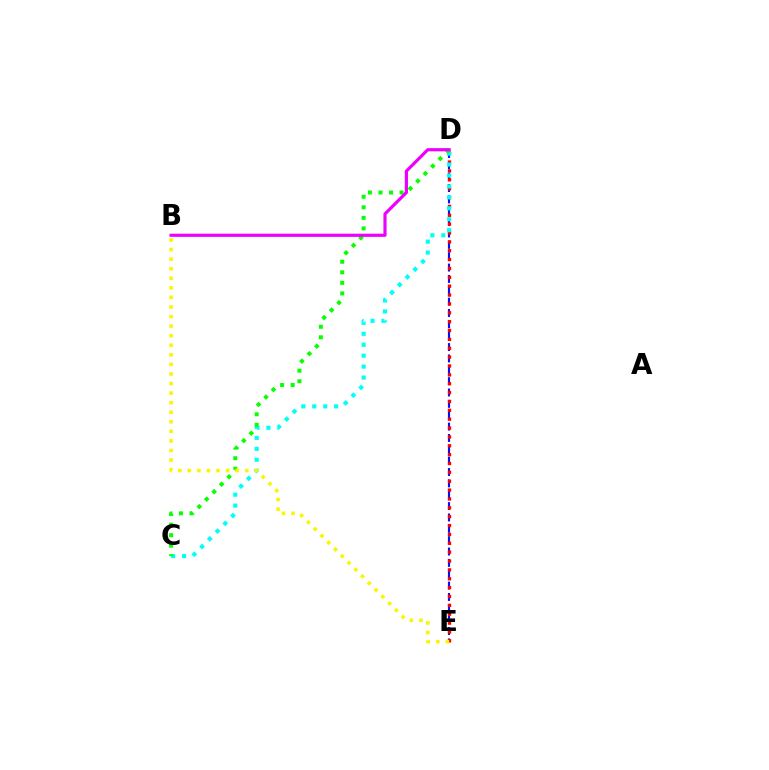{('D', 'E'): [{'color': '#0010ff', 'line_style': 'dashed', 'thickness': 1.54}, {'color': '#ff0000', 'line_style': 'dotted', 'thickness': 2.41}], ('C', 'D'): [{'color': '#00fff6', 'line_style': 'dotted', 'thickness': 2.97}, {'color': '#08ff00', 'line_style': 'dotted', 'thickness': 2.87}], ('B', 'D'): [{'color': '#ee00ff', 'line_style': 'solid', 'thickness': 2.29}], ('B', 'E'): [{'color': '#fcf500', 'line_style': 'dotted', 'thickness': 2.6}]}